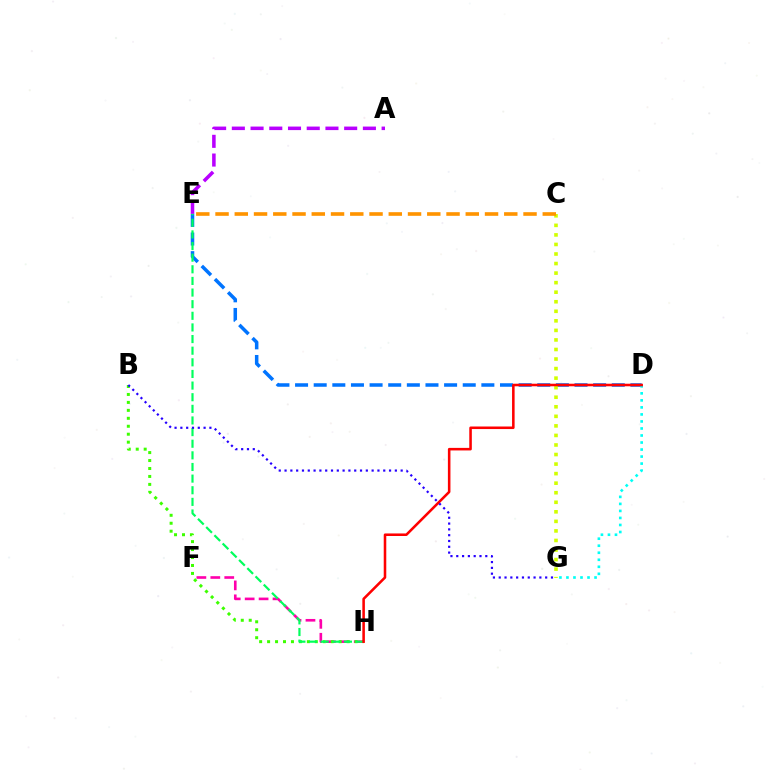{('F', 'H'): [{'color': '#ff00ac', 'line_style': 'dashed', 'thickness': 1.89}], ('D', 'E'): [{'color': '#0074ff', 'line_style': 'dashed', 'thickness': 2.53}], ('C', 'G'): [{'color': '#d1ff00', 'line_style': 'dotted', 'thickness': 2.59}], ('D', 'G'): [{'color': '#00fff6', 'line_style': 'dotted', 'thickness': 1.91}], ('A', 'E'): [{'color': '#b900ff', 'line_style': 'dashed', 'thickness': 2.54}], ('B', 'H'): [{'color': '#3dff00', 'line_style': 'dotted', 'thickness': 2.16}], ('E', 'H'): [{'color': '#00ff5c', 'line_style': 'dashed', 'thickness': 1.58}], ('C', 'E'): [{'color': '#ff9400', 'line_style': 'dashed', 'thickness': 2.61}], ('D', 'H'): [{'color': '#ff0000', 'line_style': 'solid', 'thickness': 1.84}], ('B', 'G'): [{'color': '#2500ff', 'line_style': 'dotted', 'thickness': 1.58}]}